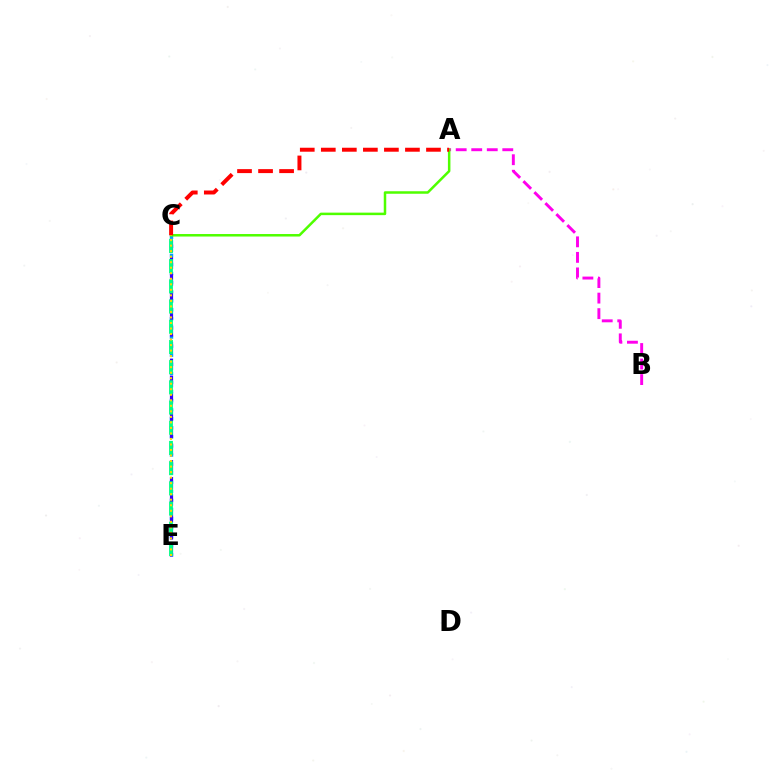{('C', 'E'): [{'color': '#009eff', 'line_style': 'dotted', 'thickness': 2.47}, {'color': '#3700ff', 'line_style': 'dashed', 'thickness': 2.3}, {'color': '#00ff86', 'line_style': 'dashed', 'thickness': 2.74}, {'color': '#ffd500', 'line_style': 'dotted', 'thickness': 1.5}], ('A', 'B'): [{'color': '#ff00ed', 'line_style': 'dashed', 'thickness': 2.11}], ('A', 'C'): [{'color': '#4fff00', 'line_style': 'solid', 'thickness': 1.81}, {'color': '#ff0000', 'line_style': 'dashed', 'thickness': 2.86}]}